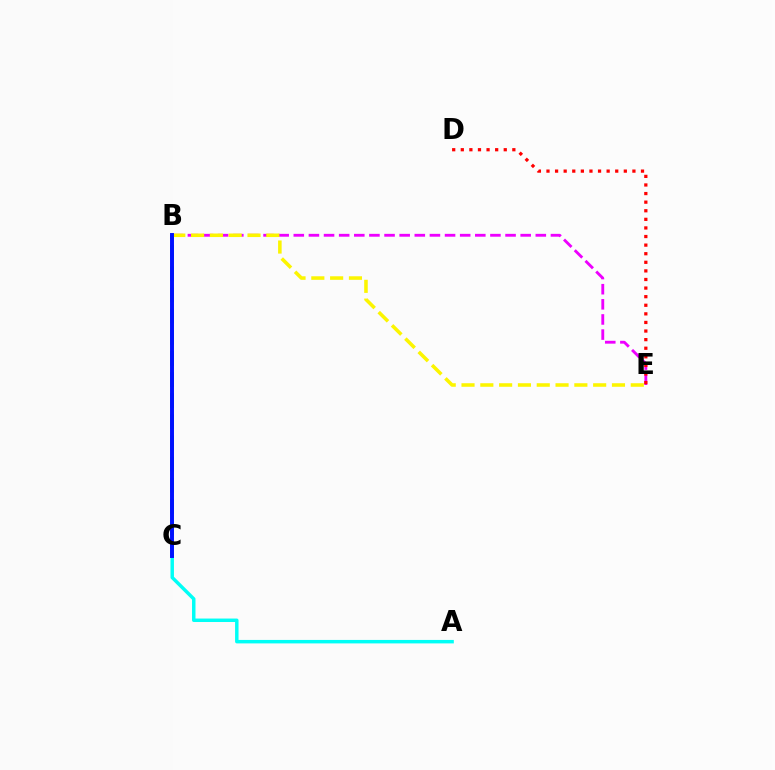{('B', 'E'): [{'color': '#ee00ff', 'line_style': 'dashed', 'thickness': 2.05}, {'color': '#fcf500', 'line_style': 'dashed', 'thickness': 2.55}], ('D', 'E'): [{'color': '#ff0000', 'line_style': 'dotted', 'thickness': 2.33}], ('B', 'C'): [{'color': '#08ff00', 'line_style': 'dashed', 'thickness': 2.87}, {'color': '#0010ff', 'line_style': 'solid', 'thickness': 2.84}], ('A', 'C'): [{'color': '#00fff6', 'line_style': 'solid', 'thickness': 2.49}]}